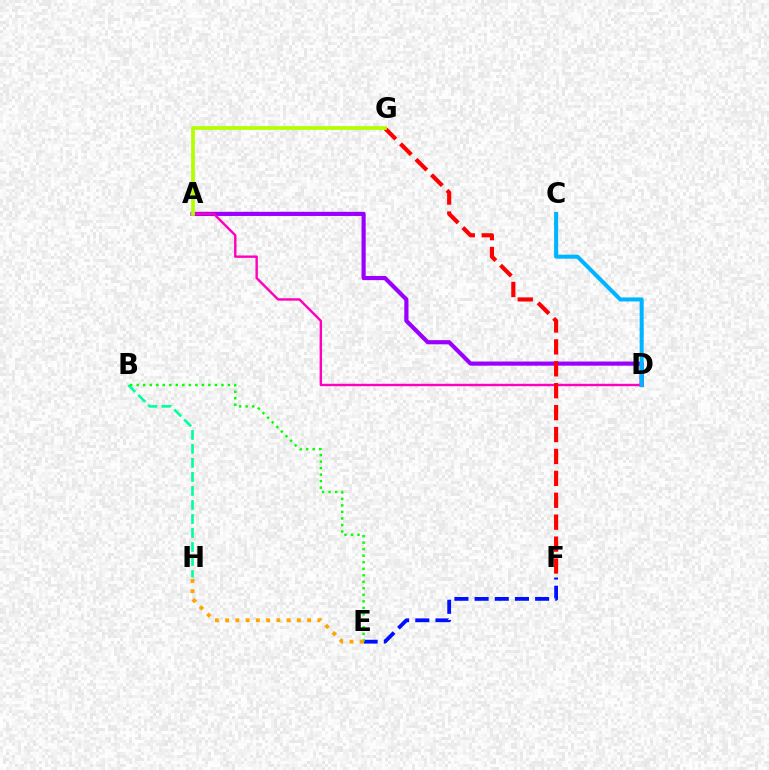{('A', 'D'): [{'color': '#9b00ff', 'line_style': 'solid', 'thickness': 3.0}, {'color': '#ff00bd', 'line_style': 'solid', 'thickness': 1.73}], ('E', 'F'): [{'color': '#0010ff', 'line_style': 'dashed', 'thickness': 2.74}], ('B', 'H'): [{'color': '#00ff9d', 'line_style': 'dashed', 'thickness': 1.9}], ('C', 'D'): [{'color': '#00b5ff', 'line_style': 'solid', 'thickness': 2.91}], ('B', 'E'): [{'color': '#08ff00', 'line_style': 'dotted', 'thickness': 1.77}], ('F', 'G'): [{'color': '#ff0000', 'line_style': 'dashed', 'thickness': 2.98}], ('A', 'G'): [{'color': '#b3ff00', 'line_style': 'solid', 'thickness': 2.69}], ('E', 'H'): [{'color': '#ffa500', 'line_style': 'dotted', 'thickness': 2.78}]}